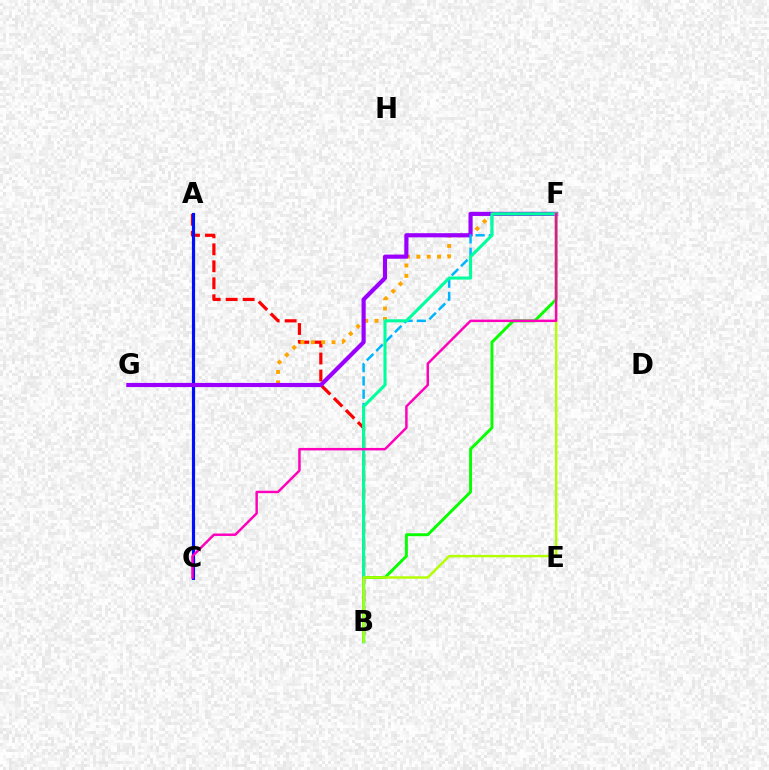{('A', 'B'): [{'color': '#ff0000', 'line_style': 'dashed', 'thickness': 2.31}], ('A', 'C'): [{'color': '#0010ff', 'line_style': 'solid', 'thickness': 2.29}], ('B', 'F'): [{'color': '#08ff00', 'line_style': 'solid', 'thickness': 2.11}, {'color': '#00b5ff', 'line_style': 'dashed', 'thickness': 1.8}, {'color': '#00ff9d', 'line_style': 'solid', 'thickness': 2.22}, {'color': '#b3ff00', 'line_style': 'solid', 'thickness': 1.76}], ('F', 'G'): [{'color': '#ffa500', 'line_style': 'dotted', 'thickness': 2.82}, {'color': '#9b00ff', 'line_style': 'solid', 'thickness': 2.99}], ('C', 'F'): [{'color': '#ff00bd', 'line_style': 'solid', 'thickness': 1.77}]}